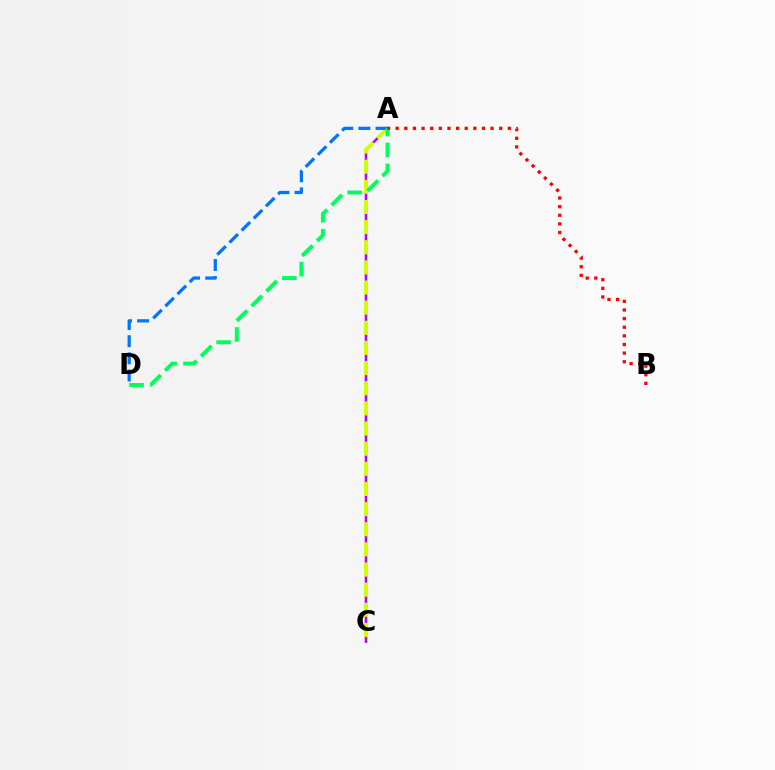{('A', 'C'): [{'color': '#b900ff', 'line_style': 'solid', 'thickness': 1.82}, {'color': '#d1ff00', 'line_style': 'dashed', 'thickness': 2.74}], ('A', 'D'): [{'color': '#0074ff', 'line_style': 'dashed', 'thickness': 2.33}, {'color': '#00ff5c', 'line_style': 'dashed', 'thickness': 2.85}], ('A', 'B'): [{'color': '#ff0000', 'line_style': 'dotted', 'thickness': 2.34}]}